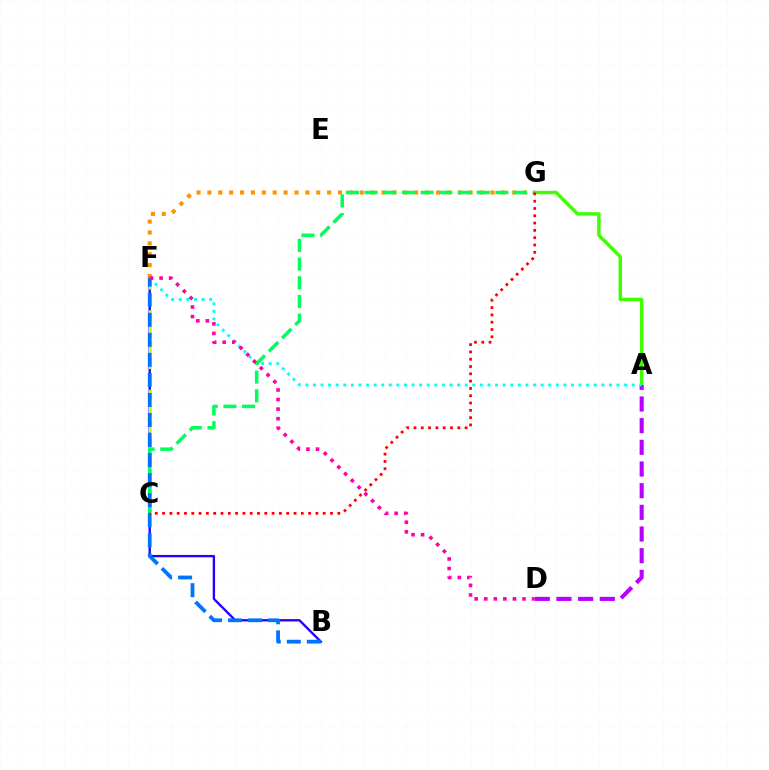{('B', 'F'): [{'color': '#2500ff', 'line_style': 'solid', 'thickness': 1.69}, {'color': '#0074ff', 'line_style': 'dashed', 'thickness': 2.72}], ('A', 'G'): [{'color': '#3dff00', 'line_style': 'solid', 'thickness': 2.46}], ('A', 'D'): [{'color': '#b900ff', 'line_style': 'dashed', 'thickness': 2.94}], ('C', 'F'): [{'color': '#d1ff00', 'line_style': 'dashed', 'thickness': 2.16}], ('A', 'F'): [{'color': '#00fff6', 'line_style': 'dotted', 'thickness': 2.06}], ('F', 'G'): [{'color': '#ff9400', 'line_style': 'dotted', 'thickness': 2.96}], ('C', 'G'): [{'color': '#00ff5c', 'line_style': 'dashed', 'thickness': 2.54}, {'color': '#ff0000', 'line_style': 'dotted', 'thickness': 1.98}], ('D', 'F'): [{'color': '#ff00ac', 'line_style': 'dotted', 'thickness': 2.6}]}